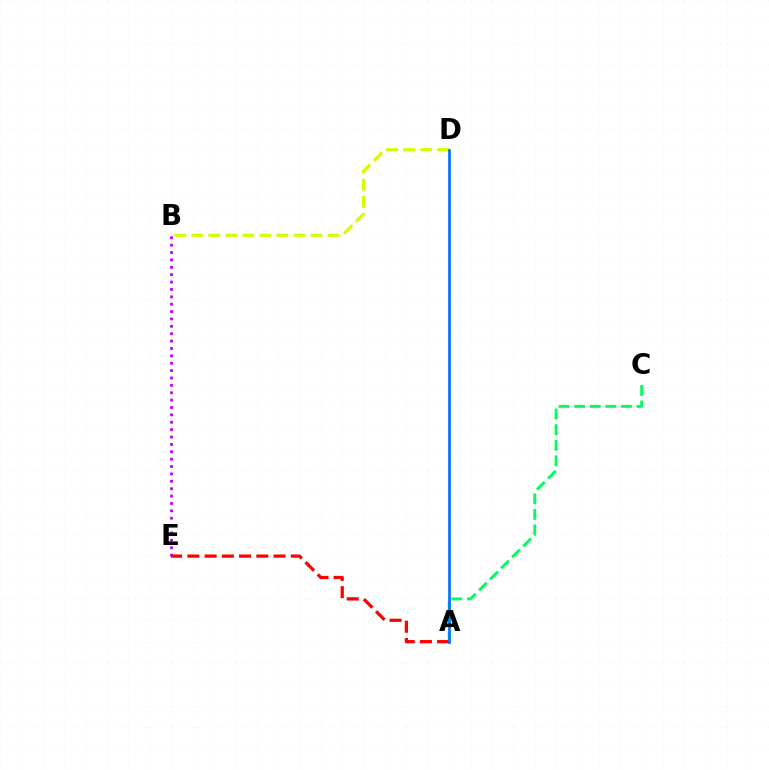{('B', 'D'): [{'color': '#d1ff00', 'line_style': 'dashed', 'thickness': 2.31}], ('B', 'E'): [{'color': '#b900ff', 'line_style': 'dotted', 'thickness': 2.01}], ('A', 'C'): [{'color': '#00ff5c', 'line_style': 'dashed', 'thickness': 2.12}], ('A', 'E'): [{'color': '#ff0000', 'line_style': 'dashed', 'thickness': 2.34}], ('A', 'D'): [{'color': '#0074ff', 'line_style': 'solid', 'thickness': 1.94}]}